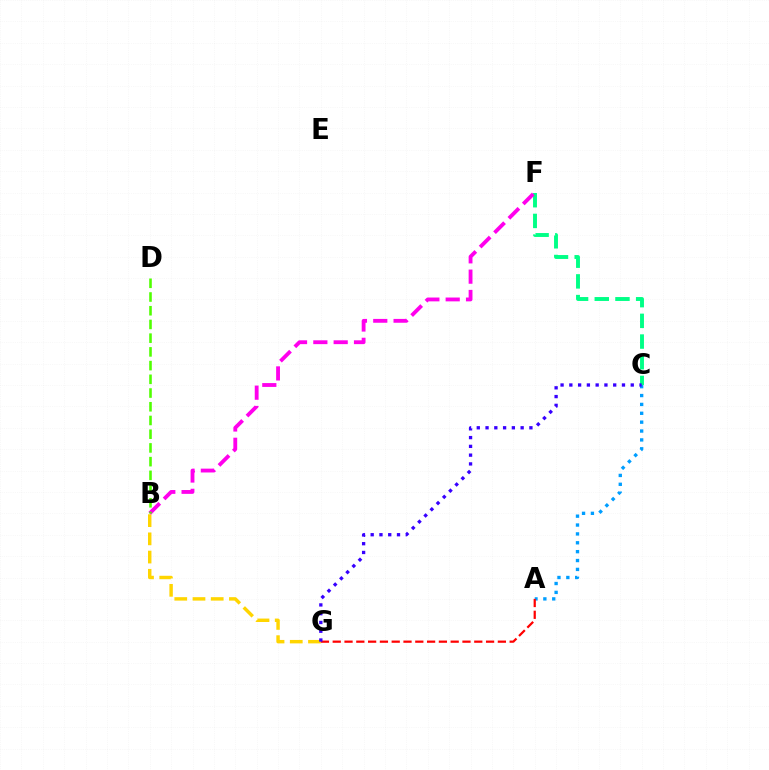{('B', 'G'): [{'color': '#ffd500', 'line_style': 'dashed', 'thickness': 2.47}], ('C', 'F'): [{'color': '#00ff86', 'line_style': 'dashed', 'thickness': 2.81}], ('B', 'F'): [{'color': '#ff00ed', 'line_style': 'dashed', 'thickness': 2.76}], ('A', 'C'): [{'color': '#009eff', 'line_style': 'dotted', 'thickness': 2.41}], ('A', 'G'): [{'color': '#ff0000', 'line_style': 'dashed', 'thickness': 1.6}], ('B', 'D'): [{'color': '#4fff00', 'line_style': 'dashed', 'thickness': 1.86}], ('C', 'G'): [{'color': '#3700ff', 'line_style': 'dotted', 'thickness': 2.38}]}